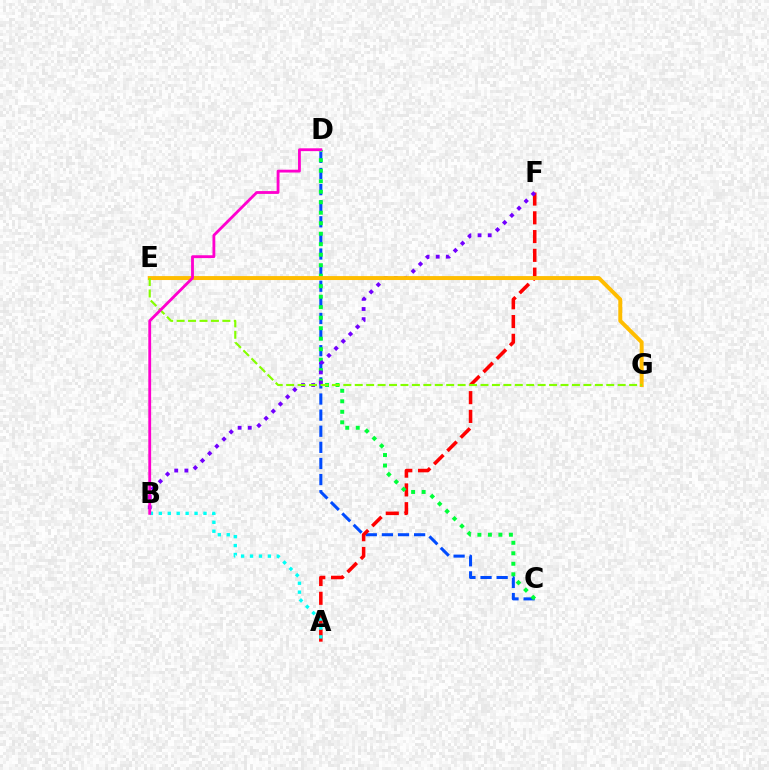{('C', 'D'): [{'color': '#004bff', 'line_style': 'dashed', 'thickness': 2.19}, {'color': '#00ff39', 'line_style': 'dotted', 'thickness': 2.85}], ('A', 'F'): [{'color': '#ff0000', 'line_style': 'dashed', 'thickness': 2.55}], ('B', 'F'): [{'color': '#7200ff', 'line_style': 'dotted', 'thickness': 2.75}], ('E', 'G'): [{'color': '#ffbd00', 'line_style': 'solid', 'thickness': 2.85}, {'color': '#84ff00', 'line_style': 'dashed', 'thickness': 1.55}], ('A', 'B'): [{'color': '#00fff6', 'line_style': 'dotted', 'thickness': 2.43}], ('B', 'D'): [{'color': '#ff00cf', 'line_style': 'solid', 'thickness': 2.03}]}